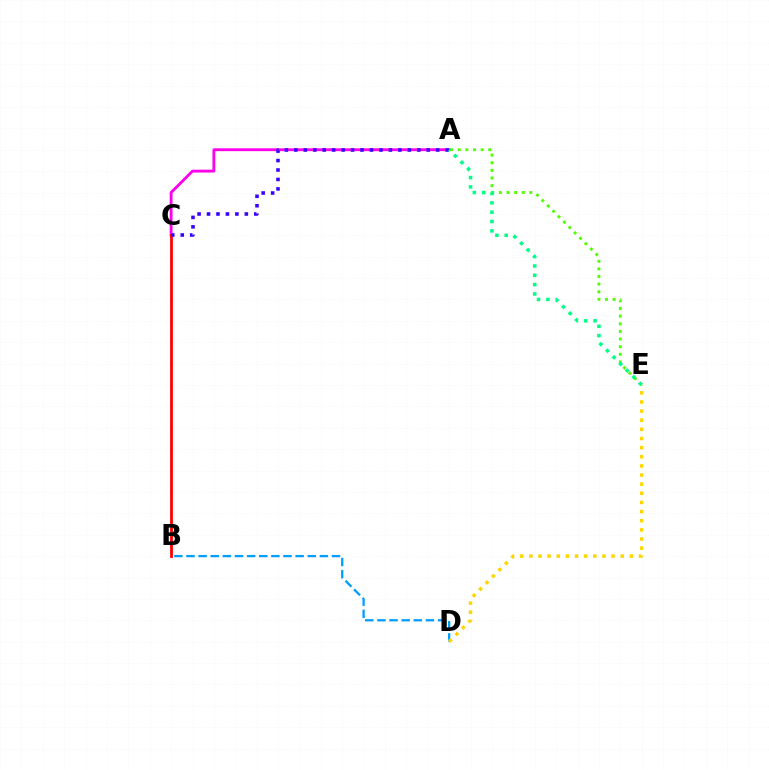{('A', 'C'): [{'color': '#ff00ed', 'line_style': 'solid', 'thickness': 2.05}, {'color': '#3700ff', 'line_style': 'dotted', 'thickness': 2.57}], ('B', 'C'): [{'color': '#ff0000', 'line_style': 'solid', 'thickness': 2.0}], ('A', 'E'): [{'color': '#4fff00', 'line_style': 'dotted', 'thickness': 2.07}, {'color': '#00ff86', 'line_style': 'dotted', 'thickness': 2.54}], ('B', 'D'): [{'color': '#009eff', 'line_style': 'dashed', 'thickness': 1.65}], ('D', 'E'): [{'color': '#ffd500', 'line_style': 'dotted', 'thickness': 2.48}]}